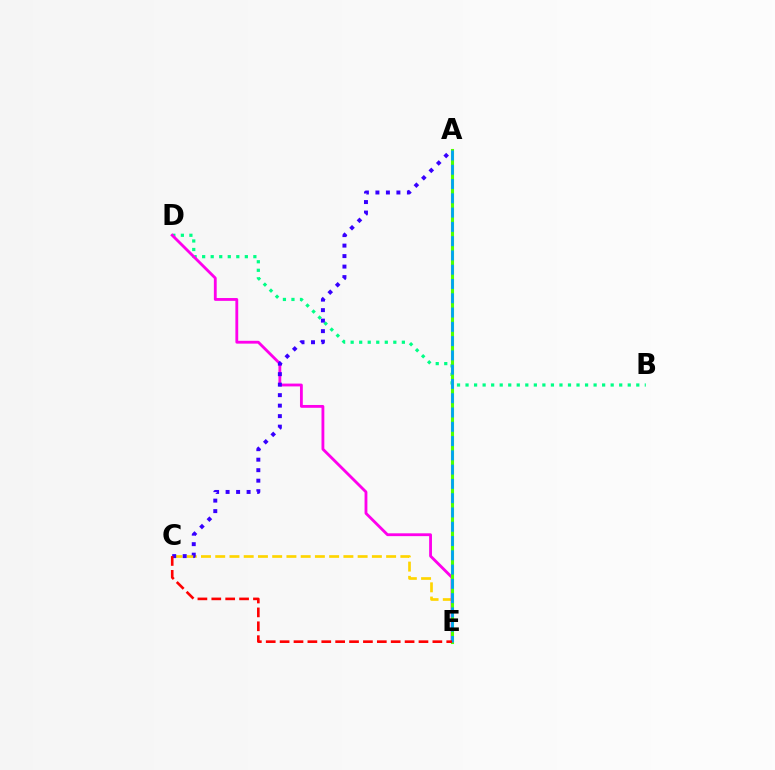{('C', 'E'): [{'color': '#ffd500', 'line_style': 'dashed', 'thickness': 1.93}, {'color': '#ff0000', 'line_style': 'dashed', 'thickness': 1.89}], ('B', 'D'): [{'color': '#00ff86', 'line_style': 'dotted', 'thickness': 2.32}], ('D', 'E'): [{'color': '#ff00ed', 'line_style': 'solid', 'thickness': 2.04}], ('A', 'E'): [{'color': '#4fff00', 'line_style': 'solid', 'thickness': 2.22}, {'color': '#009eff', 'line_style': 'dashed', 'thickness': 1.94}], ('A', 'C'): [{'color': '#3700ff', 'line_style': 'dotted', 'thickness': 2.85}]}